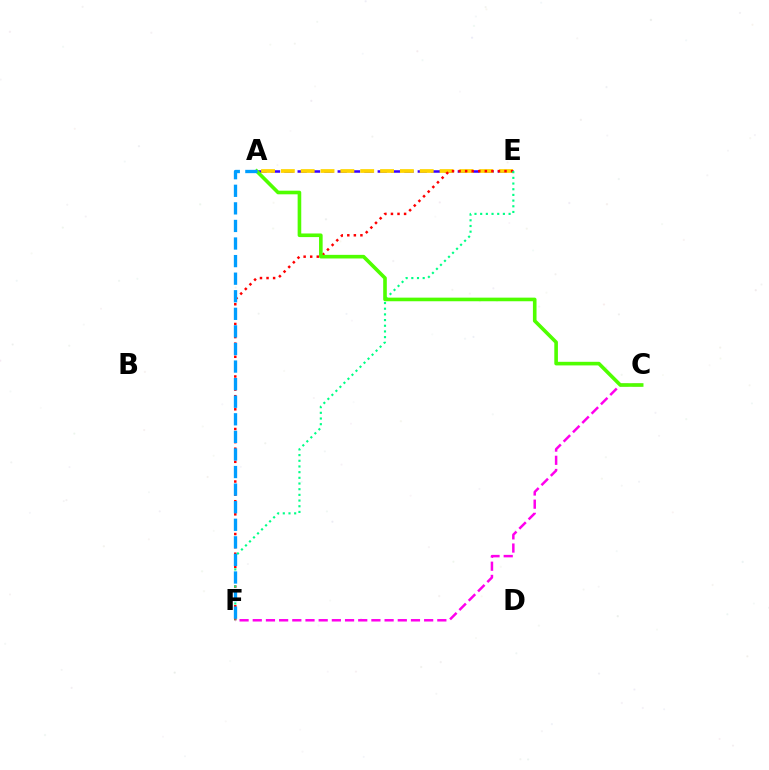{('A', 'E'): [{'color': '#3700ff', 'line_style': 'dashed', 'thickness': 1.81}, {'color': '#ffd500', 'line_style': 'dashed', 'thickness': 2.7}], ('E', 'F'): [{'color': '#ff0000', 'line_style': 'dotted', 'thickness': 1.78}, {'color': '#00ff86', 'line_style': 'dotted', 'thickness': 1.54}], ('C', 'F'): [{'color': '#ff00ed', 'line_style': 'dashed', 'thickness': 1.79}], ('A', 'C'): [{'color': '#4fff00', 'line_style': 'solid', 'thickness': 2.6}], ('A', 'F'): [{'color': '#009eff', 'line_style': 'dashed', 'thickness': 2.39}]}